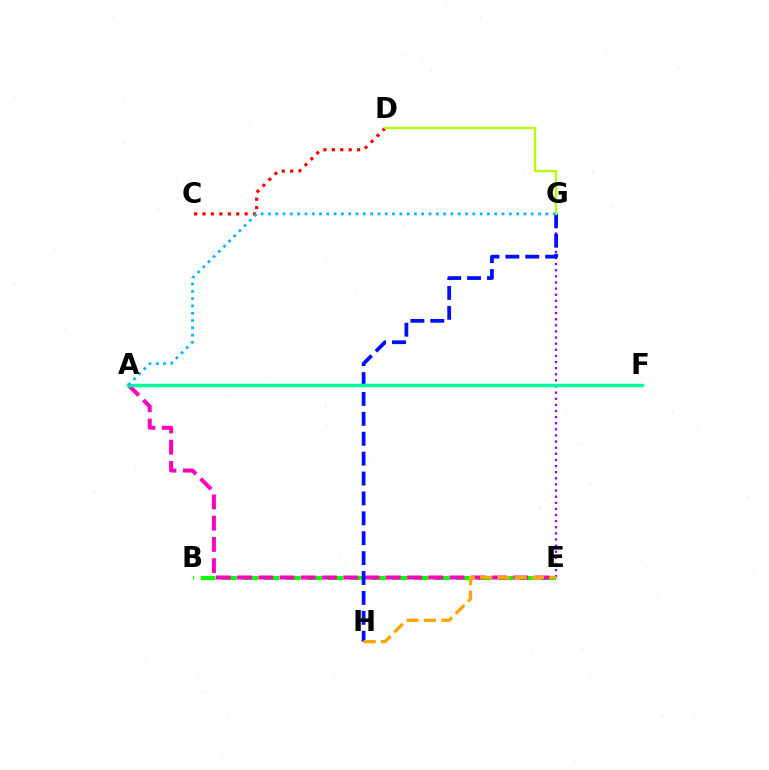{('B', 'E'): [{'color': '#08ff00', 'line_style': 'dashed', 'thickness': 2.89}], ('A', 'E'): [{'color': '#ff00bd', 'line_style': 'dashed', 'thickness': 2.89}], ('E', 'G'): [{'color': '#9b00ff', 'line_style': 'dotted', 'thickness': 1.66}], ('G', 'H'): [{'color': '#0010ff', 'line_style': 'dashed', 'thickness': 2.7}], ('A', 'F'): [{'color': '#00ff9d', 'line_style': 'solid', 'thickness': 2.52}], ('E', 'H'): [{'color': '#ffa500', 'line_style': 'dashed', 'thickness': 2.35}], ('C', 'D'): [{'color': '#ff0000', 'line_style': 'dotted', 'thickness': 2.29}], ('D', 'G'): [{'color': '#b3ff00', 'line_style': 'solid', 'thickness': 1.68}], ('A', 'G'): [{'color': '#00b5ff', 'line_style': 'dotted', 'thickness': 1.98}]}